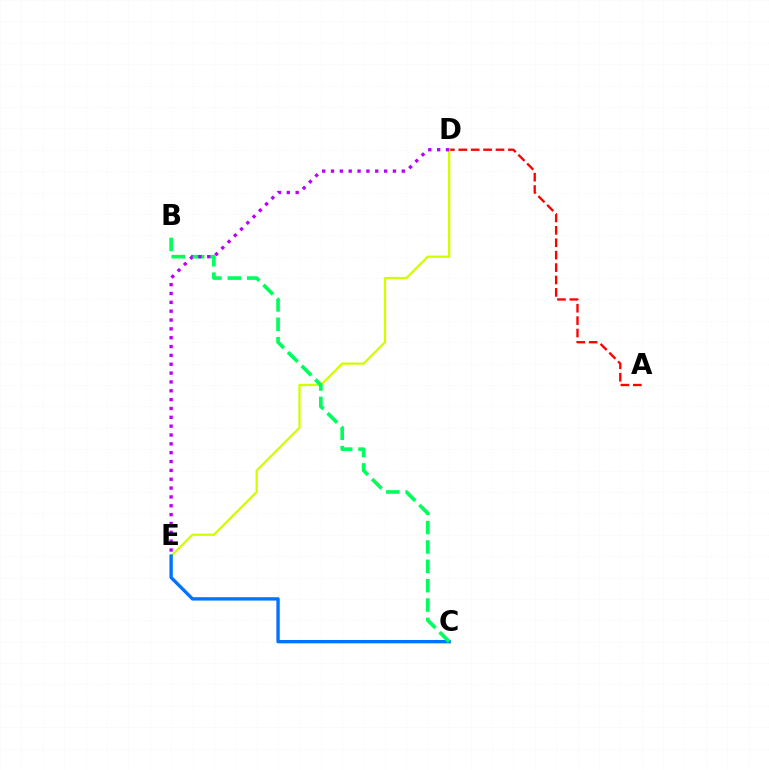{('A', 'D'): [{'color': '#ff0000', 'line_style': 'dashed', 'thickness': 1.69}], ('D', 'E'): [{'color': '#d1ff00', 'line_style': 'solid', 'thickness': 1.65}, {'color': '#b900ff', 'line_style': 'dotted', 'thickness': 2.4}], ('C', 'E'): [{'color': '#0074ff', 'line_style': 'solid', 'thickness': 2.42}], ('B', 'C'): [{'color': '#00ff5c', 'line_style': 'dashed', 'thickness': 2.63}]}